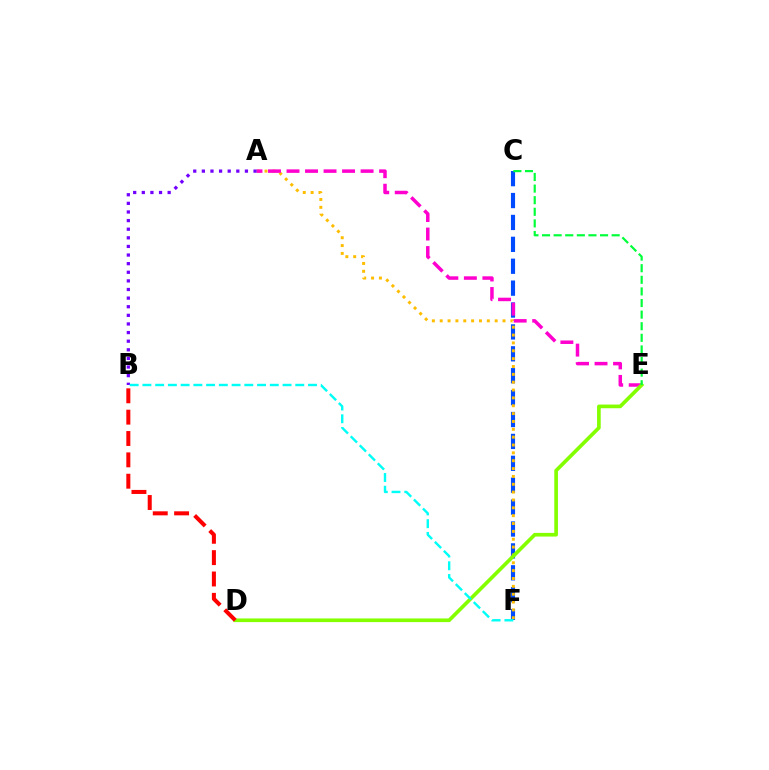{('C', 'F'): [{'color': '#004bff', 'line_style': 'dashed', 'thickness': 2.97}], ('A', 'F'): [{'color': '#ffbd00', 'line_style': 'dotted', 'thickness': 2.13}], ('A', 'E'): [{'color': '#ff00cf', 'line_style': 'dashed', 'thickness': 2.52}], ('D', 'E'): [{'color': '#84ff00', 'line_style': 'solid', 'thickness': 2.64}], ('C', 'E'): [{'color': '#00ff39', 'line_style': 'dashed', 'thickness': 1.58}], ('A', 'B'): [{'color': '#7200ff', 'line_style': 'dotted', 'thickness': 2.34}], ('B', 'D'): [{'color': '#ff0000', 'line_style': 'dashed', 'thickness': 2.9}], ('B', 'F'): [{'color': '#00fff6', 'line_style': 'dashed', 'thickness': 1.73}]}